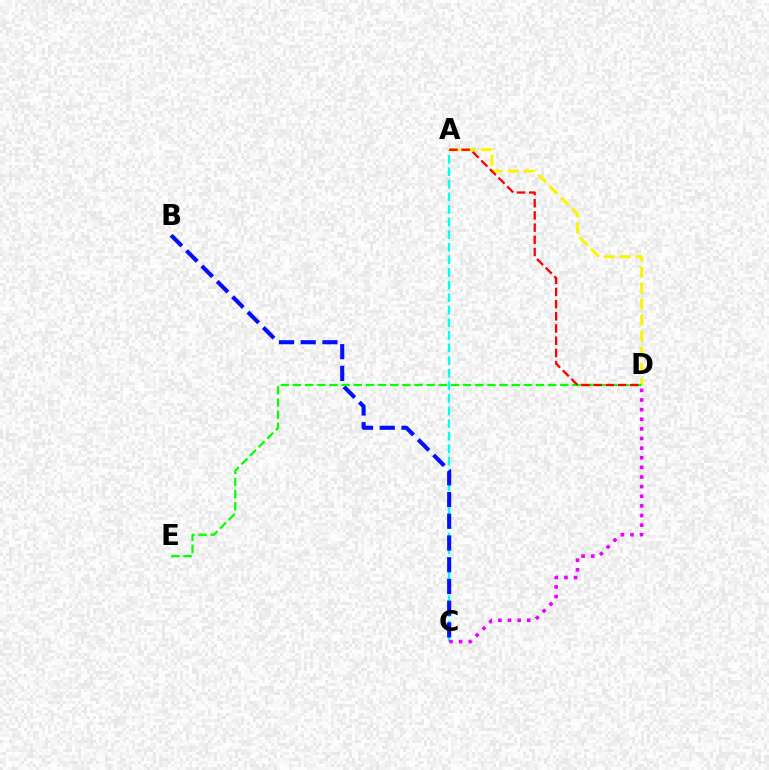{('A', 'C'): [{'color': '#00fff6', 'line_style': 'dashed', 'thickness': 1.71}], ('B', 'C'): [{'color': '#0010ff', 'line_style': 'dashed', 'thickness': 2.95}], ('A', 'D'): [{'color': '#fcf500', 'line_style': 'dashed', 'thickness': 2.17}, {'color': '#ff0000', 'line_style': 'dashed', 'thickness': 1.66}], ('D', 'E'): [{'color': '#08ff00', 'line_style': 'dashed', 'thickness': 1.65}], ('C', 'D'): [{'color': '#ee00ff', 'line_style': 'dotted', 'thickness': 2.62}]}